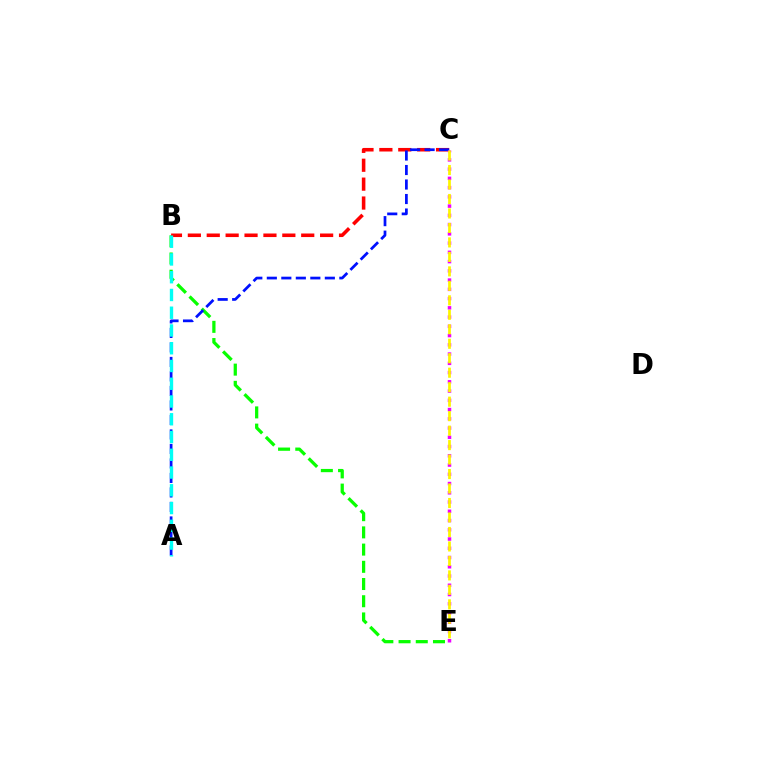{('B', 'E'): [{'color': '#08ff00', 'line_style': 'dashed', 'thickness': 2.34}], ('B', 'C'): [{'color': '#ff0000', 'line_style': 'dashed', 'thickness': 2.57}], ('A', 'C'): [{'color': '#0010ff', 'line_style': 'dashed', 'thickness': 1.97}], ('A', 'B'): [{'color': '#00fff6', 'line_style': 'dashed', 'thickness': 2.41}], ('C', 'E'): [{'color': '#ee00ff', 'line_style': 'dotted', 'thickness': 2.51}, {'color': '#fcf500', 'line_style': 'dashed', 'thickness': 1.97}]}